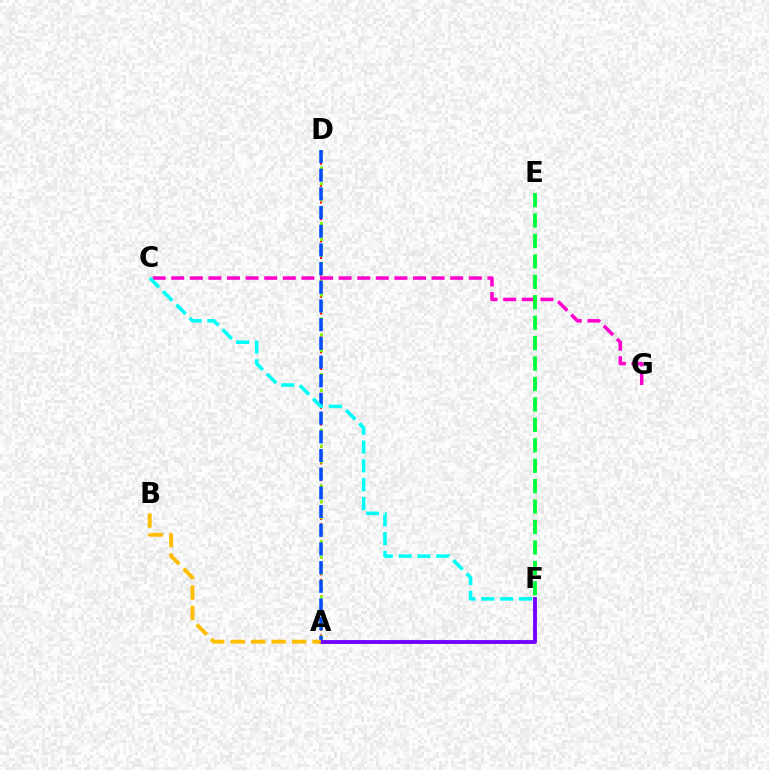{('A', 'D'): [{'color': '#ff0000', 'line_style': 'dotted', 'thickness': 1.51}, {'color': '#84ff00', 'line_style': 'dotted', 'thickness': 2.16}, {'color': '#004bff', 'line_style': 'dashed', 'thickness': 2.54}], ('C', 'G'): [{'color': '#ff00cf', 'line_style': 'dashed', 'thickness': 2.53}], ('A', 'F'): [{'color': '#7200ff', 'line_style': 'solid', 'thickness': 2.76}], ('C', 'F'): [{'color': '#00fff6', 'line_style': 'dashed', 'thickness': 2.56}], ('E', 'F'): [{'color': '#00ff39', 'line_style': 'dashed', 'thickness': 2.78}], ('A', 'B'): [{'color': '#ffbd00', 'line_style': 'dashed', 'thickness': 2.78}]}